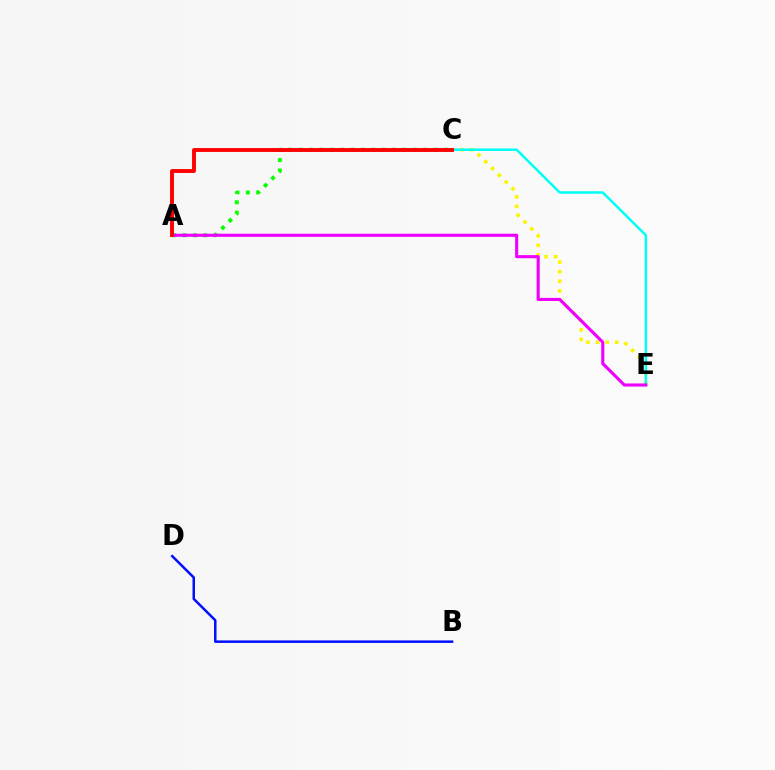{('A', 'C'): [{'color': '#08ff00', 'line_style': 'dotted', 'thickness': 2.82}, {'color': '#ff0000', 'line_style': 'solid', 'thickness': 2.79}], ('B', 'D'): [{'color': '#0010ff', 'line_style': 'solid', 'thickness': 1.8}], ('C', 'E'): [{'color': '#fcf500', 'line_style': 'dotted', 'thickness': 2.6}, {'color': '#00fff6', 'line_style': 'solid', 'thickness': 1.8}], ('A', 'E'): [{'color': '#ee00ff', 'line_style': 'solid', 'thickness': 2.24}]}